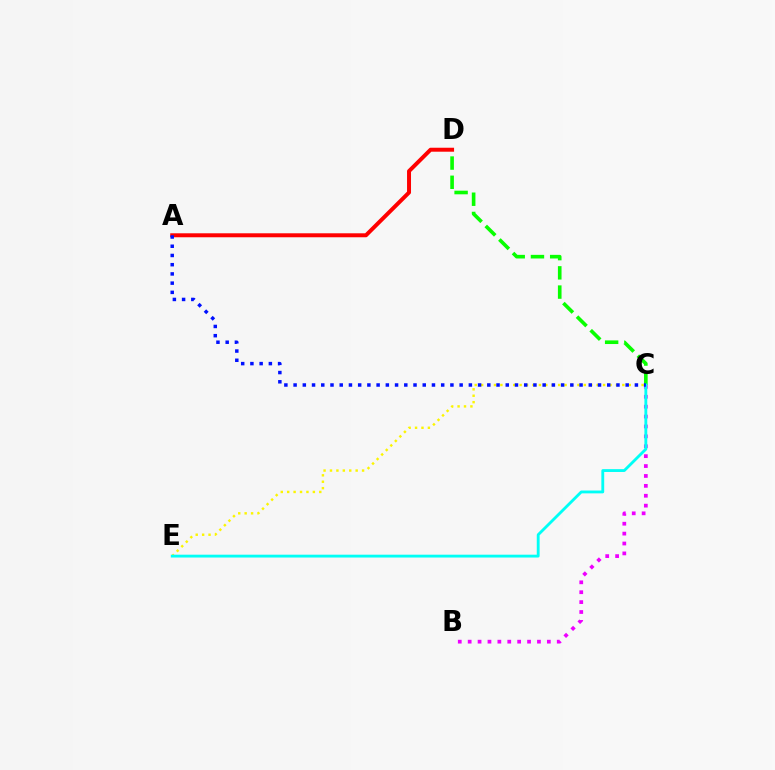{('B', 'C'): [{'color': '#ee00ff', 'line_style': 'dotted', 'thickness': 2.69}], ('C', 'E'): [{'color': '#fcf500', 'line_style': 'dotted', 'thickness': 1.74}, {'color': '#00fff6', 'line_style': 'solid', 'thickness': 2.04}], ('C', 'D'): [{'color': '#08ff00', 'line_style': 'dashed', 'thickness': 2.61}], ('A', 'D'): [{'color': '#ff0000', 'line_style': 'solid', 'thickness': 2.86}], ('A', 'C'): [{'color': '#0010ff', 'line_style': 'dotted', 'thickness': 2.51}]}